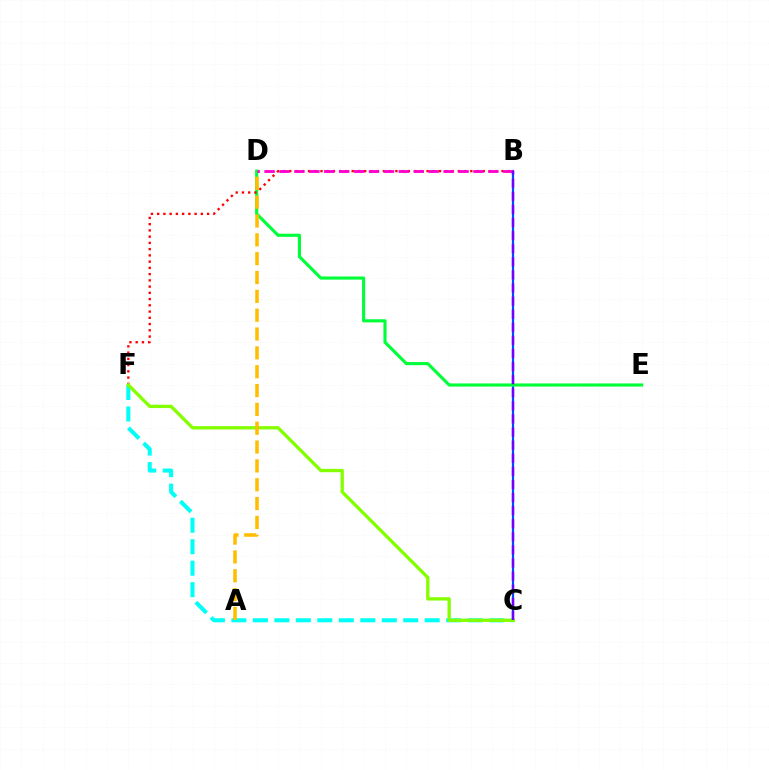{('B', 'C'): [{'color': '#004bff', 'line_style': 'solid', 'thickness': 1.59}, {'color': '#7200ff', 'line_style': 'dashed', 'thickness': 1.78}], ('C', 'F'): [{'color': '#00fff6', 'line_style': 'dashed', 'thickness': 2.92}, {'color': '#84ff00', 'line_style': 'solid', 'thickness': 2.39}], ('D', 'E'): [{'color': '#00ff39', 'line_style': 'solid', 'thickness': 2.25}], ('B', 'F'): [{'color': '#ff0000', 'line_style': 'dotted', 'thickness': 1.7}], ('B', 'D'): [{'color': '#ff00cf', 'line_style': 'dashed', 'thickness': 2.03}], ('A', 'D'): [{'color': '#ffbd00', 'line_style': 'dashed', 'thickness': 2.56}]}